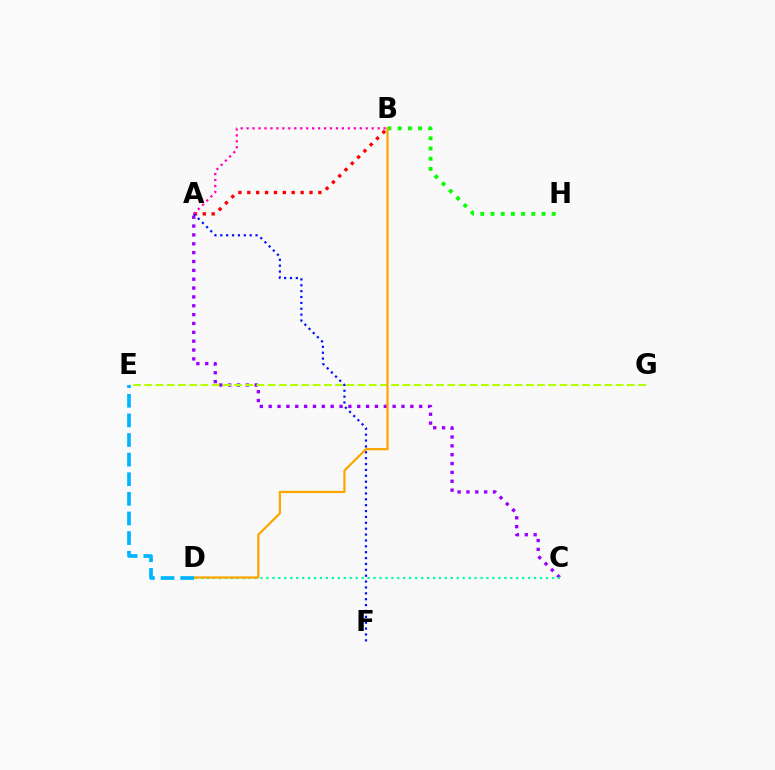{('A', 'C'): [{'color': '#9b00ff', 'line_style': 'dotted', 'thickness': 2.41}], ('A', 'B'): [{'color': '#ff0000', 'line_style': 'dotted', 'thickness': 2.41}, {'color': '#ff00bd', 'line_style': 'dotted', 'thickness': 1.62}], ('B', 'H'): [{'color': '#08ff00', 'line_style': 'dotted', 'thickness': 2.78}], ('A', 'F'): [{'color': '#0010ff', 'line_style': 'dotted', 'thickness': 1.6}], ('E', 'G'): [{'color': '#b3ff00', 'line_style': 'dashed', 'thickness': 1.52}], ('C', 'D'): [{'color': '#00ff9d', 'line_style': 'dotted', 'thickness': 1.62}], ('B', 'D'): [{'color': '#ffa500', 'line_style': 'solid', 'thickness': 1.61}], ('D', 'E'): [{'color': '#00b5ff', 'line_style': 'dashed', 'thickness': 2.66}]}